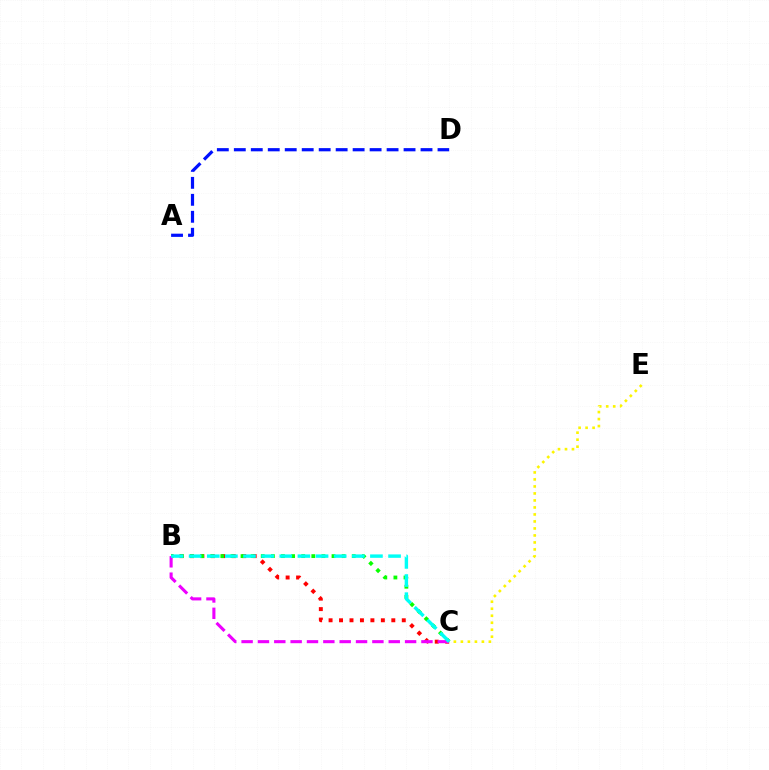{('B', 'C'): [{'color': '#ff0000', 'line_style': 'dotted', 'thickness': 2.84}, {'color': '#08ff00', 'line_style': 'dotted', 'thickness': 2.75}, {'color': '#ee00ff', 'line_style': 'dashed', 'thickness': 2.22}, {'color': '#00fff6', 'line_style': 'dashed', 'thickness': 2.46}], ('C', 'E'): [{'color': '#fcf500', 'line_style': 'dotted', 'thickness': 1.9}], ('A', 'D'): [{'color': '#0010ff', 'line_style': 'dashed', 'thickness': 2.31}]}